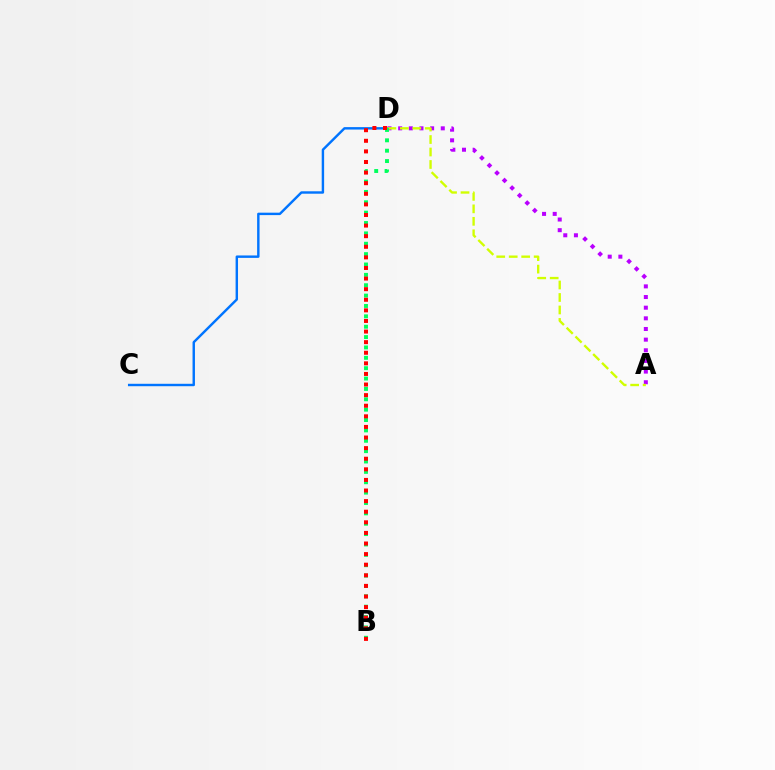{('C', 'D'): [{'color': '#0074ff', 'line_style': 'solid', 'thickness': 1.75}], ('A', 'D'): [{'color': '#b900ff', 'line_style': 'dotted', 'thickness': 2.89}, {'color': '#d1ff00', 'line_style': 'dashed', 'thickness': 1.69}], ('B', 'D'): [{'color': '#00ff5c', 'line_style': 'dotted', 'thickness': 2.82}, {'color': '#ff0000', 'line_style': 'dotted', 'thickness': 2.88}]}